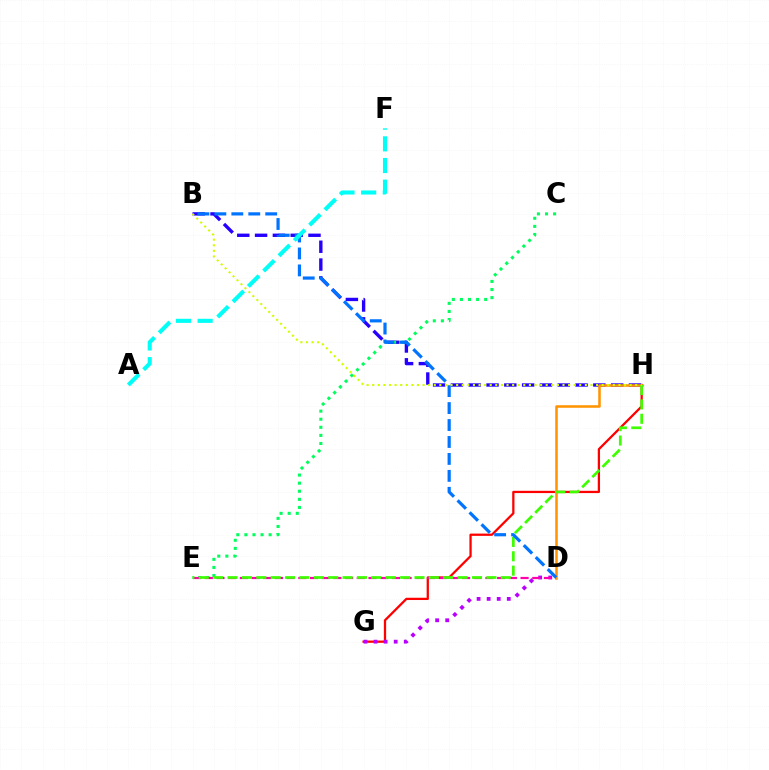{('G', 'H'): [{'color': '#ff0000', 'line_style': 'solid', 'thickness': 1.64}], ('B', 'H'): [{'color': '#2500ff', 'line_style': 'dashed', 'thickness': 2.42}, {'color': '#d1ff00', 'line_style': 'dotted', 'thickness': 1.52}], ('C', 'E'): [{'color': '#00ff5c', 'line_style': 'dotted', 'thickness': 2.2}], ('D', 'G'): [{'color': '#b900ff', 'line_style': 'dotted', 'thickness': 2.73}], ('D', 'H'): [{'color': '#ff9400', 'line_style': 'solid', 'thickness': 1.83}], ('D', 'E'): [{'color': '#ff00ac', 'line_style': 'dashed', 'thickness': 1.59}], ('E', 'H'): [{'color': '#3dff00', 'line_style': 'dashed', 'thickness': 1.95}], ('B', 'D'): [{'color': '#0074ff', 'line_style': 'dashed', 'thickness': 2.3}], ('A', 'F'): [{'color': '#00fff6', 'line_style': 'dashed', 'thickness': 2.94}]}